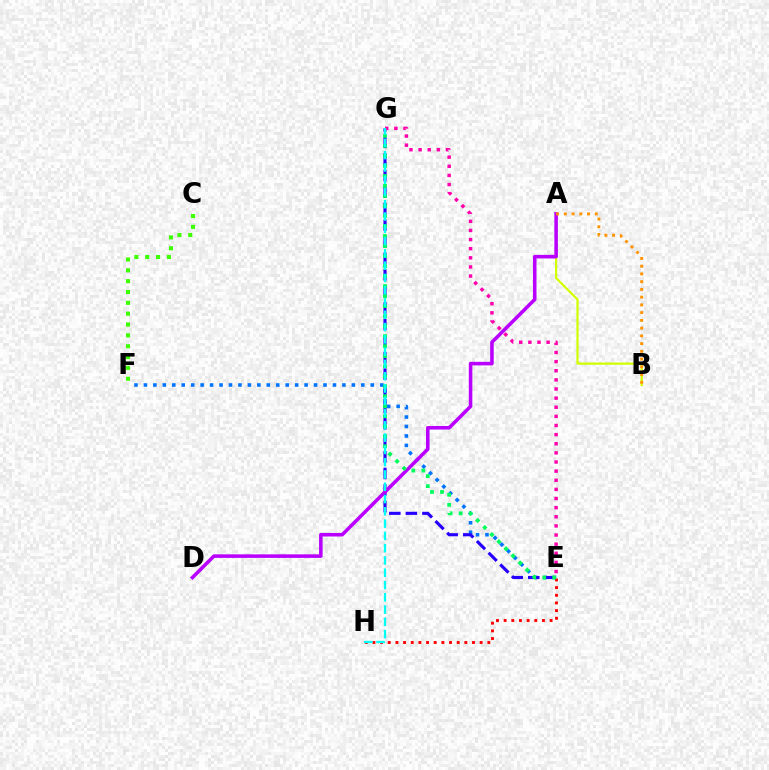{('E', 'F'): [{'color': '#0074ff', 'line_style': 'dotted', 'thickness': 2.57}], ('A', 'B'): [{'color': '#d1ff00', 'line_style': 'solid', 'thickness': 1.6}, {'color': '#ff9400', 'line_style': 'dotted', 'thickness': 2.1}], ('E', 'G'): [{'color': '#2500ff', 'line_style': 'dashed', 'thickness': 2.25}, {'color': '#ff00ac', 'line_style': 'dotted', 'thickness': 2.48}, {'color': '#00ff5c', 'line_style': 'dotted', 'thickness': 2.72}], ('A', 'D'): [{'color': '#b900ff', 'line_style': 'solid', 'thickness': 2.56}], ('C', 'F'): [{'color': '#3dff00', 'line_style': 'dotted', 'thickness': 2.95}], ('E', 'H'): [{'color': '#ff0000', 'line_style': 'dotted', 'thickness': 2.08}], ('G', 'H'): [{'color': '#00fff6', 'line_style': 'dashed', 'thickness': 1.67}]}